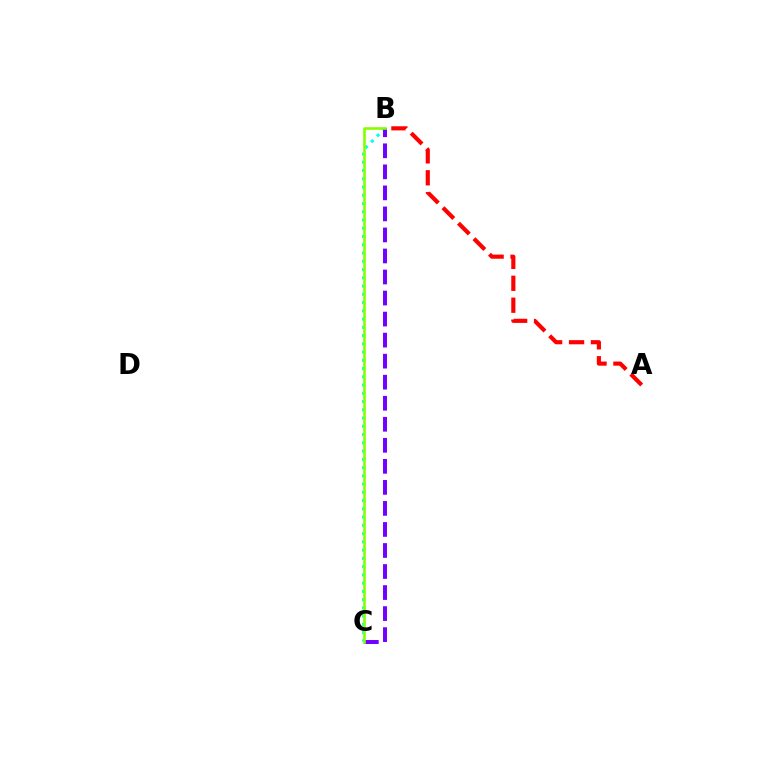{('B', 'C'): [{'color': '#00fff6', 'line_style': 'dotted', 'thickness': 2.24}, {'color': '#7200ff', 'line_style': 'dashed', 'thickness': 2.86}, {'color': '#84ff00', 'line_style': 'solid', 'thickness': 1.88}], ('A', 'B'): [{'color': '#ff0000', 'line_style': 'dashed', 'thickness': 2.98}]}